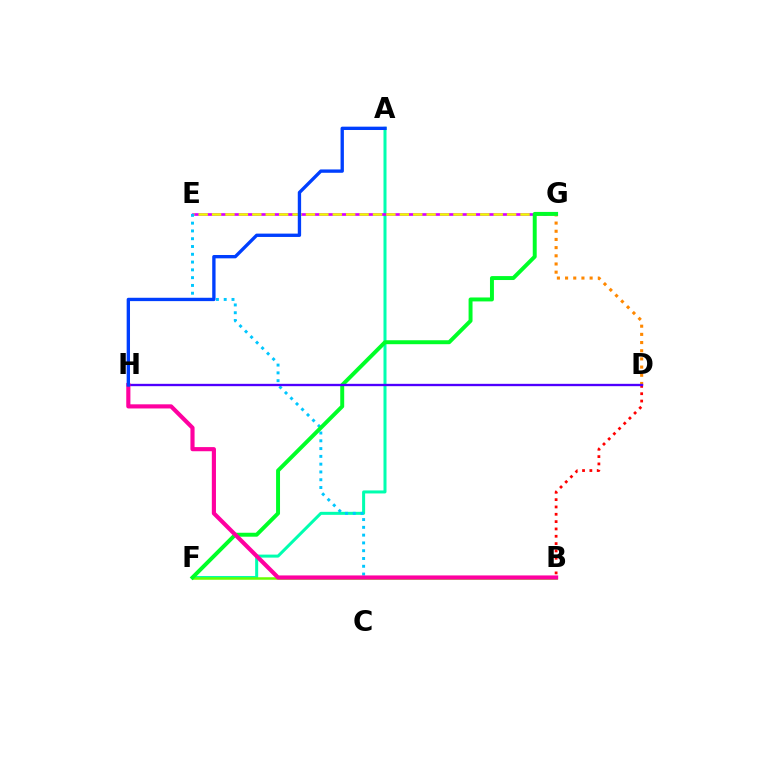{('D', 'G'): [{'color': '#ff8800', 'line_style': 'dotted', 'thickness': 2.22}], ('B', 'D'): [{'color': '#ff0000', 'line_style': 'dotted', 'thickness': 1.99}], ('A', 'F'): [{'color': '#00ffaf', 'line_style': 'solid', 'thickness': 2.17}], ('B', 'F'): [{'color': '#66ff00', 'line_style': 'solid', 'thickness': 1.8}], ('E', 'G'): [{'color': '#d600ff', 'line_style': 'solid', 'thickness': 1.93}, {'color': '#eeff00', 'line_style': 'dashed', 'thickness': 1.82}], ('B', 'E'): [{'color': '#00c7ff', 'line_style': 'dotted', 'thickness': 2.12}], ('F', 'G'): [{'color': '#00ff27', 'line_style': 'solid', 'thickness': 2.84}], ('D', 'H'): [{'color': '#4f00ff', 'line_style': 'solid', 'thickness': 1.69}], ('B', 'H'): [{'color': '#ff00a0', 'line_style': 'solid', 'thickness': 2.98}], ('A', 'H'): [{'color': '#003fff', 'line_style': 'solid', 'thickness': 2.41}]}